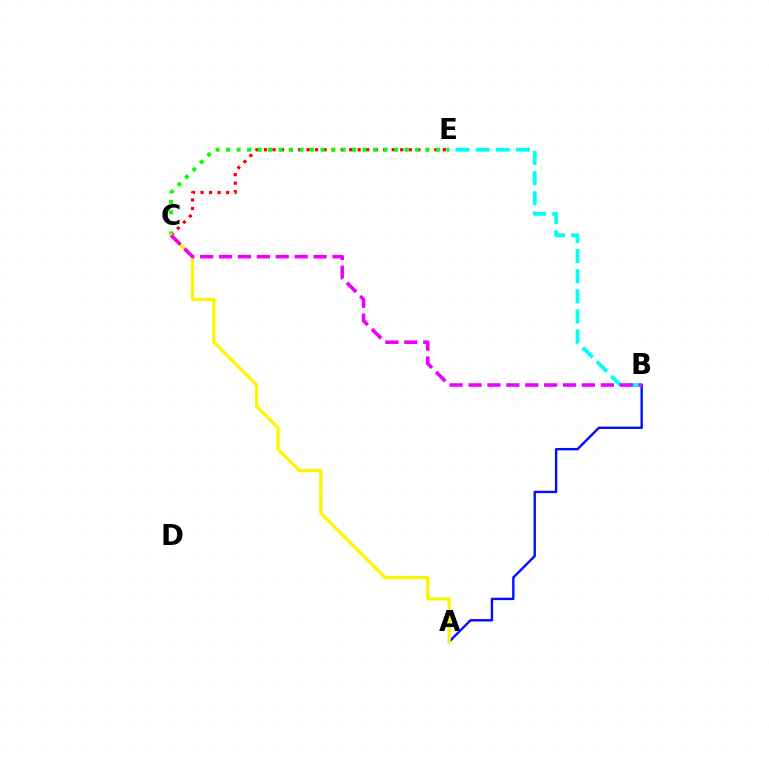{('A', 'B'): [{'color': '#0010ff', 'line_style': 'solid', 'thickness': 1.73}], ('C', 'E'): [{'color': '#ff0000', 'line_style': 'dotted', 'thickness': 2.31}, {'color': '#08ff00', 'line_style': 'dotted', 'thickness': 2.85}], ('B', 'E'): [{'color': '#00fff6', 'line_style': 'dashed', 'thickness': 2.73}], ('A', 'C'): [{'color': '#fcf500', 'line_style': 'solid', 'thickness': 2.34}], ('B', 'C'): [{'color': '#ee00ff', 'line_style': 'dashed', 'thickness': 2.57}]}